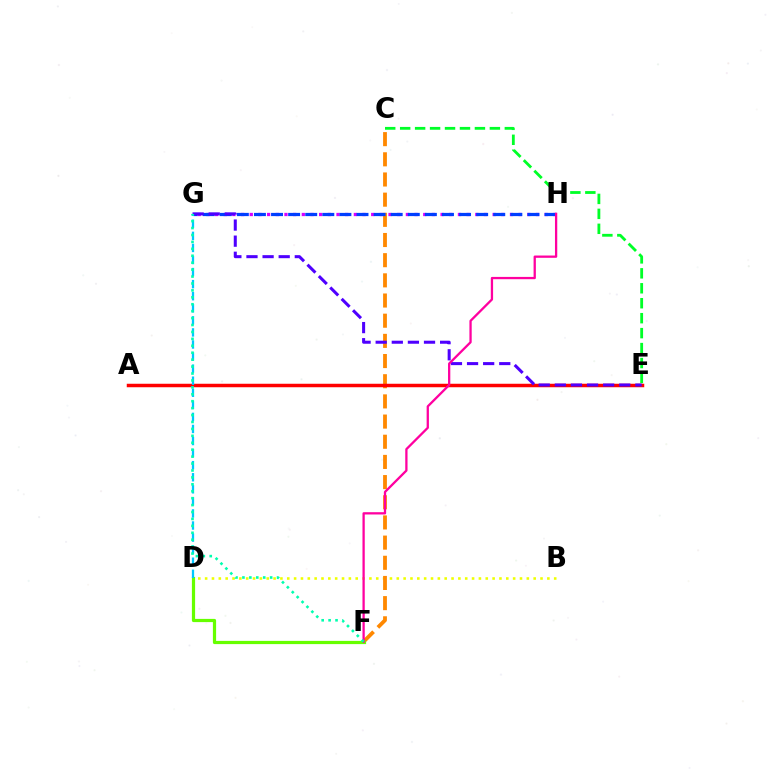{('B', 'D'): [{'color': '#eeff00', 'line_style': 'dotted', 'thickness': 1.86}], ('G', 'H'): [{'color': '#d600ff', 'line_style': 'dotted', 'thickness': 2.36}, {'color': '#003fff', 'line_style': 'dashed', 'thickness': 2.32}], ('C', 'F'): [{'color': '#ff8800', 'line_style': 'dashed', 'thickness': 2.74}], ('C', 'E'): [{'color': '#00ff27', 'line_style': 'dashed', 'thickness': 2.03}], ('D', 'F'): [{'color': '#66ff00', 'line_style': 'solid', 'thickness': 2.31}], ('A', 'E'): [{'color': '#ff0000', 'line_style': 'solid', 'thickness': 2.51}], ('E', 'G'): [{'color': '#4f00ff', 'line_style': 'dashed', 'thickness': 2.19}], ('F', 'H'): [{'color': '#ff00a0', 'line_style': 'solid', 'thickness': 1.65}], ('D', 'G'): [{'color': '#00c7ff', 'line_style': 'dashed', 'thickness': 1.64}], ('F', 'G'): [{'color': '#00ffaf', 'line_style': 'dotted', 'thickness': 1.88}]}